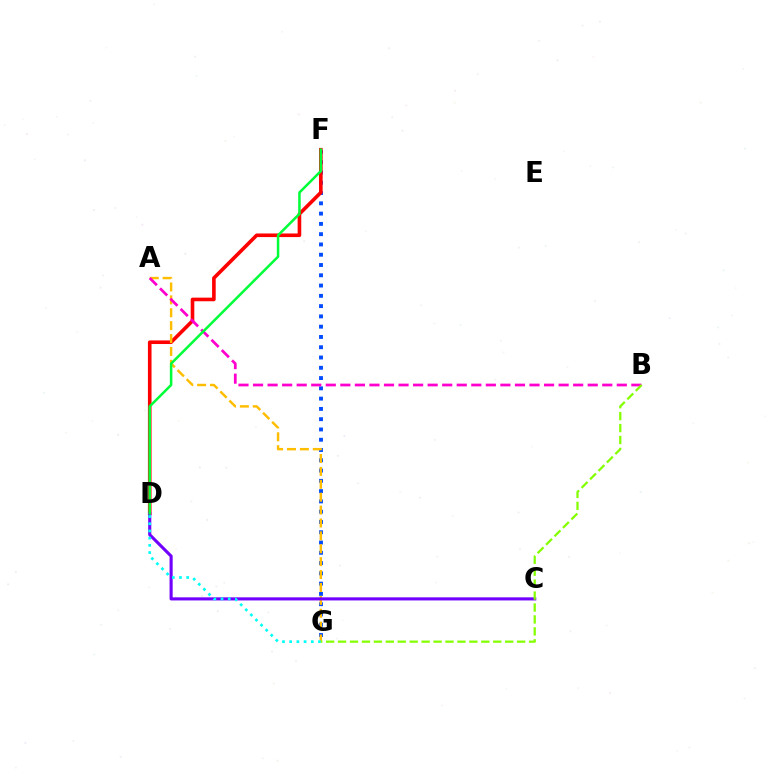{('F', 'G'): [{'color': '#004bff', 'line_style': 'dotted', 'thickness': 2.79}], ('D', 'F'): [{'color': '#ff0000', 'line_style': 'solid', 'thickness': 2.6}, {'color': '#00ff39', 'line_style': 'solid', 'thickness': 1.82}], ('A', 'G'): [{'color': '#ffbd00', 'line_style': 'dashed', 'thickness': 1.75}], ('A', 'B'): [{'color': '#ff00cf', 'line_style': 'dashed', 'thickness': 1.98}], ('C', 'D'): [{'color': '#7200ff', 'line_style': 'solid', 'thickness': 2.24}], ('D', 'G'): [{'color': '#00fff6', 'line_style': 'dotted', 'thickness': 1.96}], ('B', 'G'): [{'color': '#84ff00', 'line_style': 'dashed', 'thickness': 1.62}]}